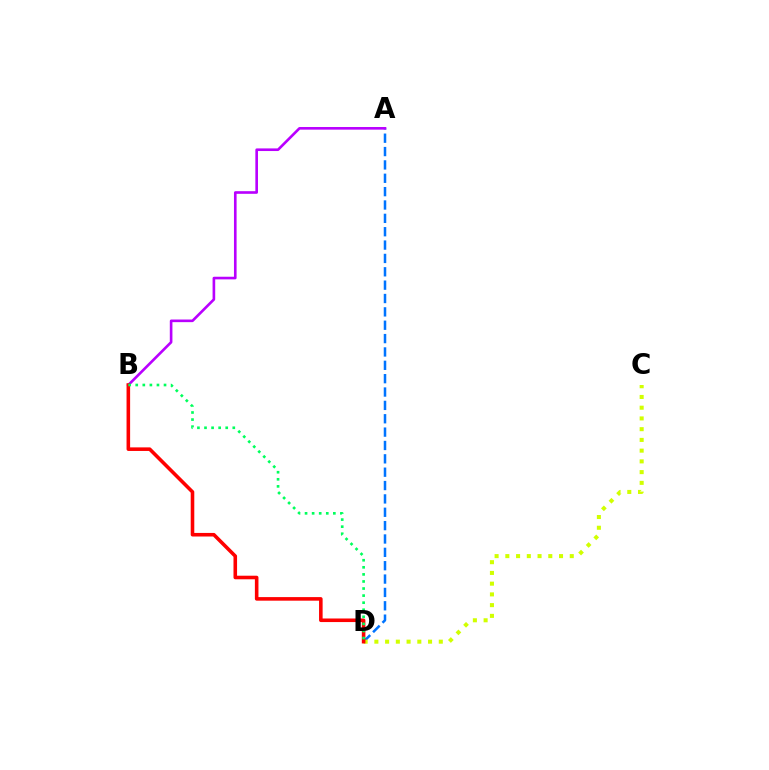{('A', 'D'): [{'color': '#0074ff', 'line_style': 'dashed', 'thickness': 1.81}], ('C', 'D'): [{'color': '#d1ff00', 'line_style': 'dotted', 'thickness': 2.92}], ('A', 'B'): [{'color': '#b900ff', 'line_style': 'solid', 'thickness': 1.89}], ('B', 'D'): [{'color': '#ff0000', 'line_style': 'solid', 'thickness': 2.58}, {'color': '#00ff5c', 'line_style': 'dotted', 'thickness': 1.92}]}